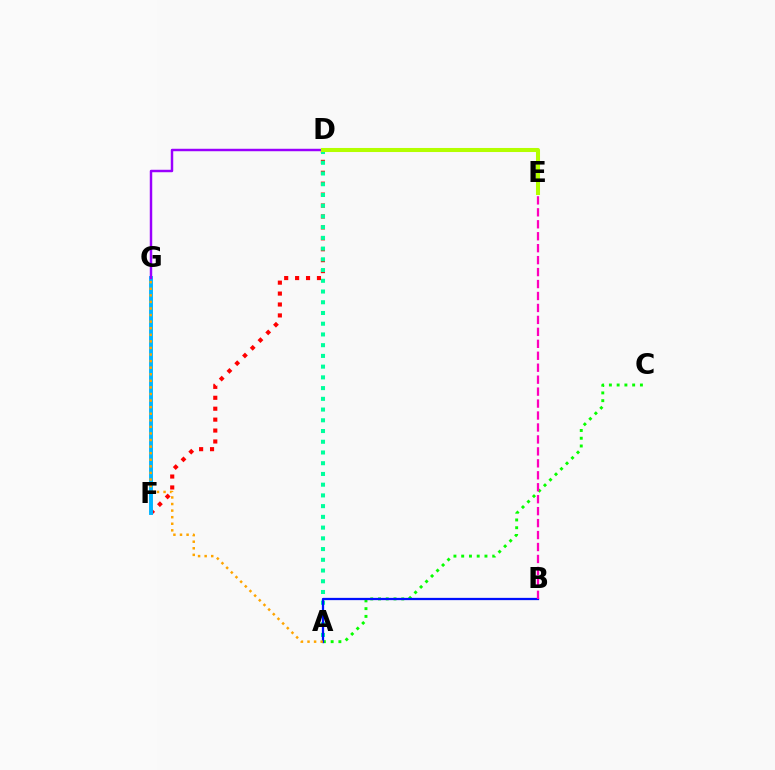{('A', 'C'): [{'color': '#08ff00', 'line_style': 'dotted', 'thickness': 2.11}], ('D', 'F'): [{'color': '#ff0000', 'line_style': 'dotted', 'thickness': 2.97}], ('F', 'G'): [{'color': '#00b5ff', 'line_style': 'solid', 'thickness': 2.81}], ('A', 'D'): [{'color': '#00ff9d', 'line_style': 'dotted', 'thickness': 2.92}], ('A', 'B'): [{'color': '#0010ff', 'line_style': 'solid', 'thickness': 1.63}], ('A', 'G'): [{'color': '#ffa500', 'line_style': 'dotted', 'thickness': 1.79}], ('D', 'G'): [{'color': '#9b00ff', 'line_style': 'solid', 'thickness': 1.77}], ('D', 'E'): [{'color': '#b3ff00', 'line_style': 'solid', 'thickness': 2.92}], ('B', 'E'): [{'color': '#ff00bd', 'line_style': 'dashed', 'thickness': 1.62}]}